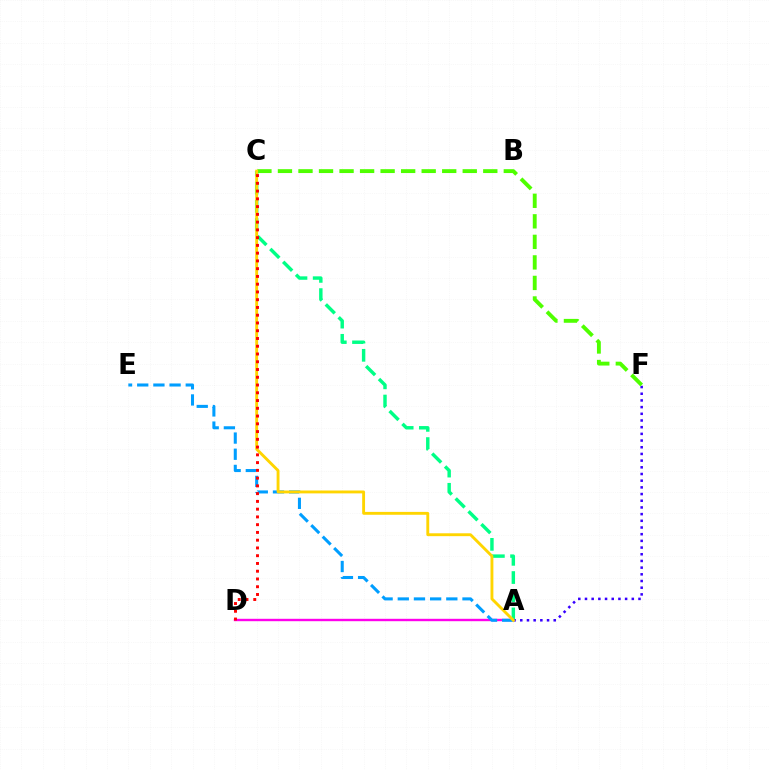{('A', 'D'): [{'color': '#ff00ed', 'line_style': 'solid', 'thickness': 1.73}], ('A', 'C'): [{'color': '#00ff86', 'line_style': 'dashed', 'thickness': 2.47}, {'color': '#ffd500', 'line_style': 'solid', 'thickness': 2.07}], ('A', 'F'): [{'color': '#3700ff', 'line_style': 'dotted', 'thickness': 1.82}], ('C', 'F'): [{'color': '#4fff00', 'line_style': 'dashed', 'thickness': 2.79}], ('A', 'E'): [{'color': '#009eff', 'line_style': 'dashed', 'thickness': 2.2}], ('C', 'D'): [{'color': '#ff0000', 'line_style': 'dotted', 'thickness': 2.11}]}